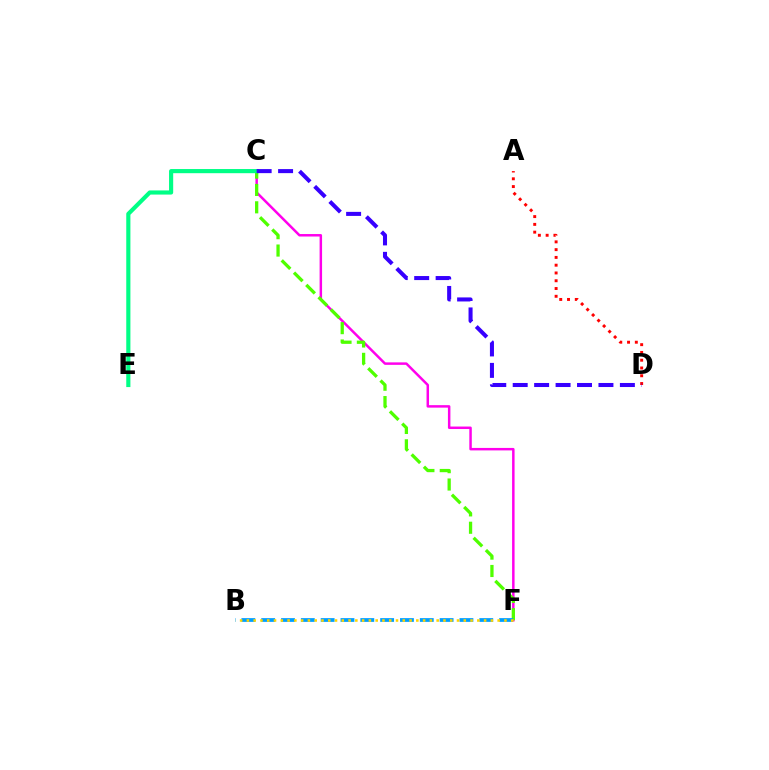{('C', 'F'): [{'color': '#ff00ed', 'line_style': 'solid', 'thickness': 1.79}, {'color': '#4fff00', 'line_style': 'dashed', 'thickness': 2.36}], ('B', 'F'): [{'color': '#009eff', 'line_style': 'dashed', 'thickness': 2.69}, {'color': '#ffd500', 'line_style': 'dotted', 'thickness': 1.84}], ('A', 'D'): [{'color': '#ff0000', 'line_style': 'dotted', 'thickness': 2.11}], ('C', 'E'): [{'color': '#00ff86', 'line_style': 'solid', 'thickness': 2.99}], ('C', 'D'): [{'color': '#3700ff', 'line_style': 'dashed', 'thickness': 2.91}]}